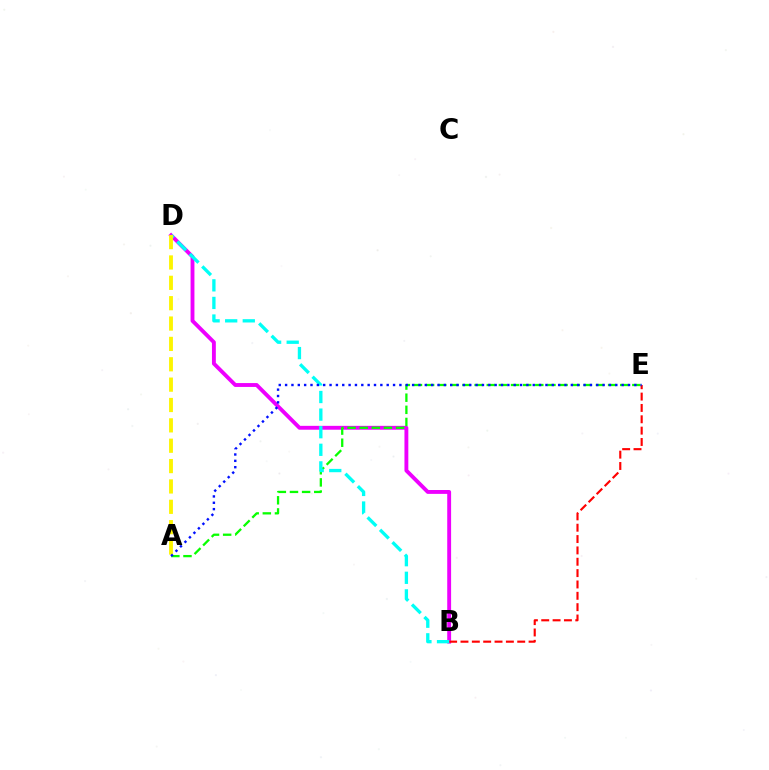{('B', 'D'): [{'color': '#ee00ff', 'line_style': 'solid', 'thickness': 2.79}, {'color': '#00fff6', 'line_style': 'dashed', 'thickness': 2.39}], ('A', 'E'): [{'color': '#08ff00', 'line_style': 'dashed', 'thickness': 1.65}, {'color': '#0010ff', 'line_style': 'dotted', 'thickness': 1.73}], ('B', 'E'): [{'color': '#ff0000', 'line_style': 'dashed', 'thickness': 1.54}], ('A', 'D'): [{'color': '#fcf500', 'line_style': 'dashed', 'thickness': 2.77}]}